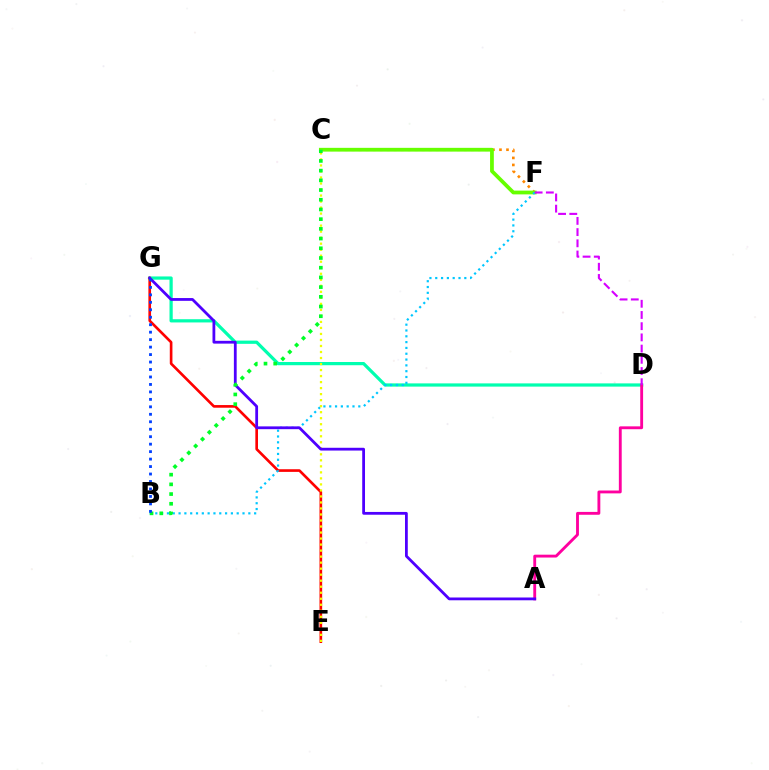{('C', 'F'): [{'color': '#ff8800', 'line_style': 'dotted', 'thickness': 1.91}, {'color': '#66ff00', 'line_style': 'solid', 'thickness': 2.71}], ('D', 'G'): [{'color': '#00ffaf', 'line_style': 'solid', 'thickness': 2.32}], ('A', 'D'): [{'color': '#ff00a0', 'line_style': 'solid', 'thickness': 2.06}], ('E', 'G'): [{'color': '#ff0000', 'line_style': 'solid', 'thickness': 1.91}], ('B', 'F'): [{'color': '#00c7ff', 'line_style': 'dotted', 'thickness': 1.58}], ('C', 'E'): [{'color': '#eeff00', 'line_style': 'dotted', 'thickness': 1.64}], ('A', 'G'): [{'color': '#4f00ff', 'line_style': 'solid', 'thickness': 2.01}], ('B', 'C'): [{'color': '#00ff27', 'line_style': 'dotted', 'thickness': 2.64}], ('D', 'F'): [{'color': '#d600ff', 'line_style': 'dashed', 'thickness': 1.52}], ('B', 'G'): [{'color': '#003fff', 'line_style': 'dotted', 'thickness': 2.03}]}